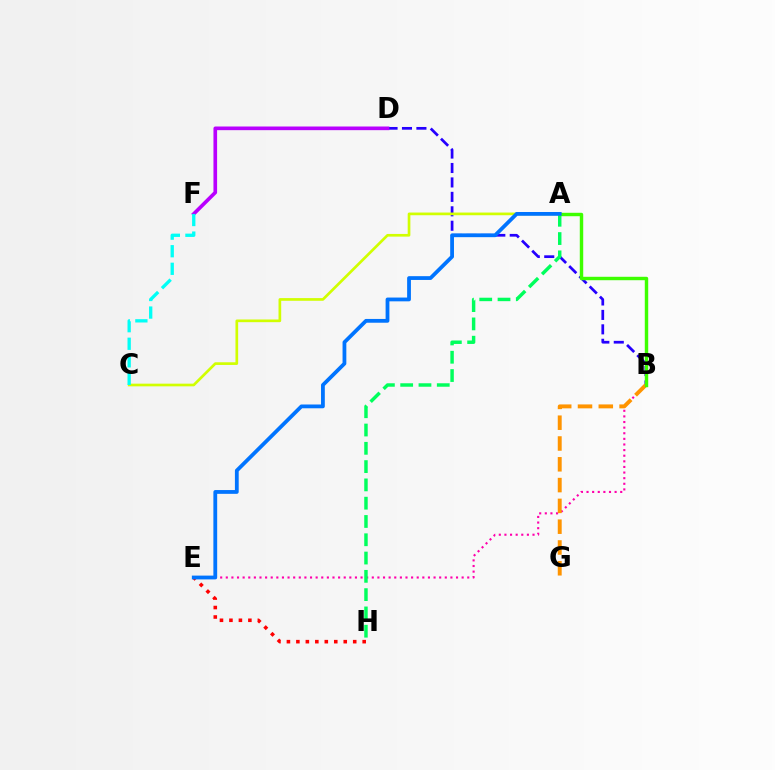{('E', 'H'): [{'color': '#ff0000', 'line_style': 'dotted', 'thickness': 2.57}], ('B', 'D'): [{'color': '#2500ff', 'line_style': 'dashed', 'thickness': 1.96}], ('D', 'F'): [{'color': '#b900ff', 'line_style': 'solid', 'thickness': 2.63}], ('A', 'C'): [{'color': '#d1ff00', 'line_style': 'solid', 'thickness': 1.93}], ('B', 'E'): [{'color': '#ff00ac', 'line_style': 'dotted', 'thickness': 1.53}], ('A', 'H'): [{'color': '#00ff5c', 'line_style': 'dashed', 'thickness': 2.48}], ('B', 'G'): [{'color': '#ff9400', 'line_style': 'dashed', 'thickness': 2.83}], ('C', 'F'): [{'color': '#00fff6', 'line_style': 'dashed', 'thickness': 2.39}], ('A', 'B'): [{'color': '#3dff00', 'line_style': 'solid', 'thickness': 2.47}], ('A', 'E'): [{'color': '#0074ff', 'line_style': 'solid', 'thickness': 2.73}]}